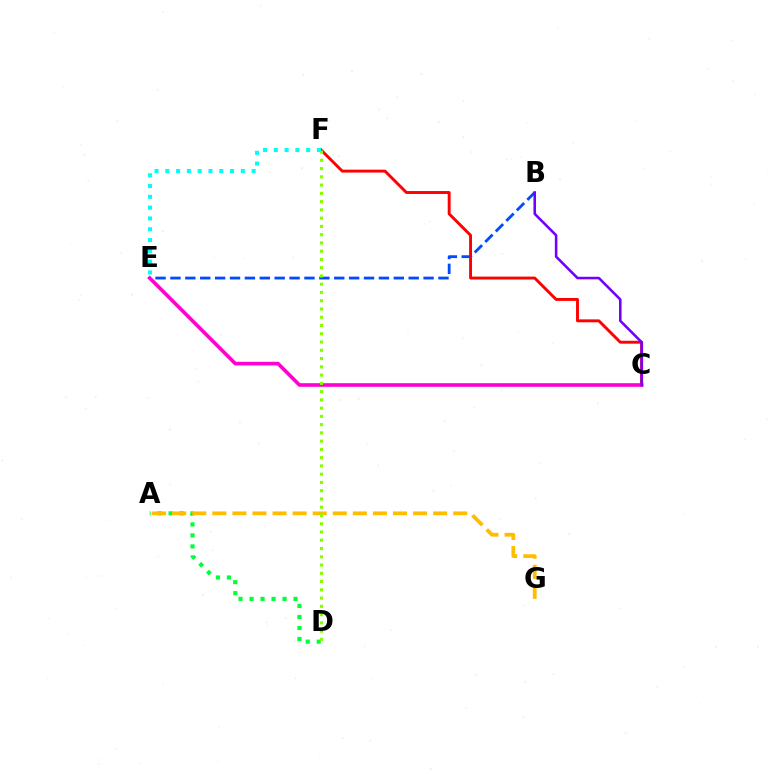{('A', 'D'): [{'color': '#00ff39', 'line_style': 'dotted', 'thickness': 2.99}], ('B', 'E'): [{'color': '#004bff', 'line_style': 'dashed', 'thickness': 2.02}], ('C', 'F'): [{'color': '#ff0000', 'line_style': 'solid', 'thickness': 2.1}], ('C', 'E'): [{'color': '#ff00cf', 'line_style': 'solid', 'thickness': 2.61}], ('A', 'G'): [{'color': '#ffbd00', 'line_style': 'dashed', 'thickness': 2.73}], ('B', 'C'): [{'color': '#7200ff', 'line_style': 'solid', 'thickness': 1.85}], ('D', 'F'): [{'color': '#84ff00', 'line_style': 'dotted', 'thickness': 2.24}], ('E', 'F'): [{'color': '#00fff6', 'line_style': 'dotted', 'thickness': 2.93}]}